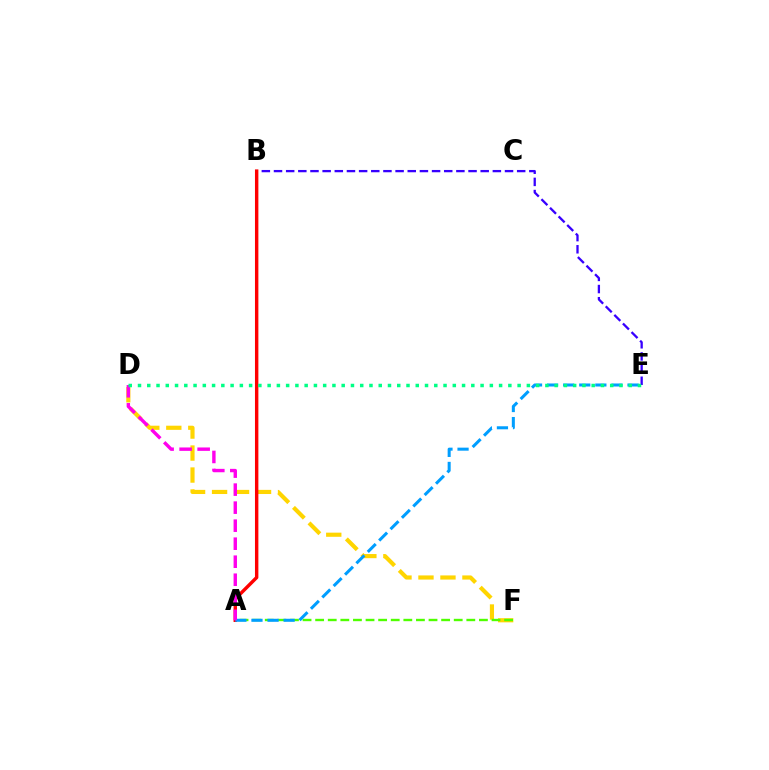{('D', 'F'): [{'color': '#ffd500', 'line_style': 'dashed', 'thickness': 2.99}], ('A', 'F'): [{'color': '#4fff00', 'line_style': 'dashed', 'thickness': 1.71}], ('B', 'E'): [{'color': '#3700ff', 'line_style': 'dashed', 'thickness': 1.65}], ('A', 'B'): [{'color': '#ff0000', 'line_style': 'solid', 'thickness': 2.46}], ('A', 'E'): [{'color': '#009eff', 'line_style': 'dashed', 'thickness': 2.18}], ('A', 'D'): [{'color': '#ff00ed', 'line_style': 'dashed', 'thickness': 2.45}], ('D', 'E'): [{'color': '#00ff86', 'line_style': 'dotted', 'thickness': 2.52}]}